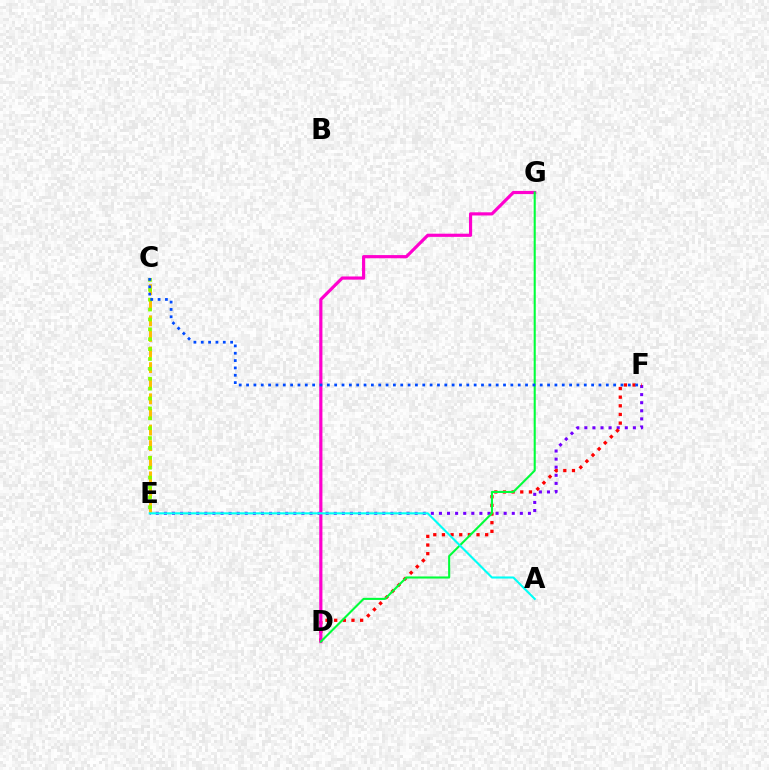{('E', 'F'): [{'color': '#7200ff', 'line_style': 'dotted', 'thickness': 2.2}], ('C', 'E'): [{'color': '#ffbd00', 'line_style': 'dashed', 'thickness': 2.12}, {'color': '#84ff00', 'line_style': 'dotted', 'thickness': 2.69}], ('D', 'F'): [{'color': '#ff0000', 'line_style': 'dotted', 'thickness': 2.35}], ('D', 'G'): [{'color': '#ff00cf', 'line_style': 'solid', 'thickness': 2.28}, {'color': '#00ff39', 'line_style': 'solid', 'thickness': 1.51}], ('A', 'E'): [{'color': '#00fff6', 'line_style': 'solid', 'thickness': 1.51}], ('C', 'F'): [{'color': '#004bff', 'line_style': 'dotted', 'thickness': 1.99}]}